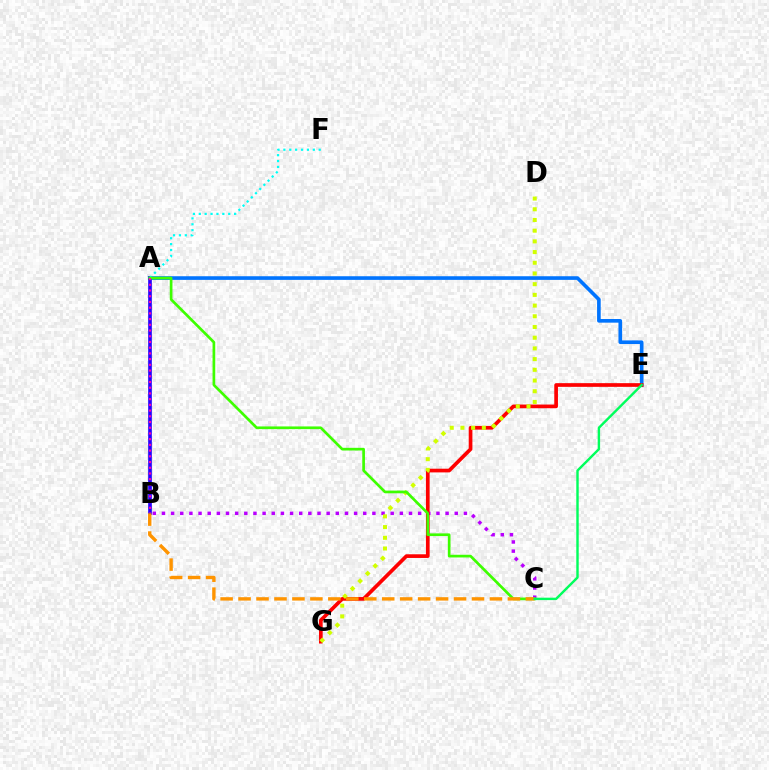{('A', 'E'): [{'color': '#0074ff', 'line_style': 'solid', 'thickness': 2.62}], ('A', 'B'): [{'color': '#2500ff', 'line_style': 'solid', 'thickness': 2.63}, {'color': '#ff00ac', 'line_style': 'dotted', 'thickness': 1.55}], ('B', 'C'): [{'color': '#b900ff', 'line_style': 'dotted', 'thickness': 2.49}, {'color': '#ff9400', 'line_style': 'dashed', 'thickness': 2.44}], ('E', 'G'): [{'color': '#ff0000', 'line_style': 'solid', 'thickness': 2.65}], ('A', 'F'): [{'color': '#00fff6', 'line_style': 'dotted', 'thickness': 1.6}], ('D', 'G'): [{'color': '#d1ff00', 'line_style': 'dotted', 'thickness': 2.91}], ('A', 'C'): [{'color': '#3dff00', 'line_style': 'solid', 'thickness': 1.93}], ('C', 'E'): [{'color': '#00ff5c', 'line_style': 'solid', 'thickness': 1.74}]}